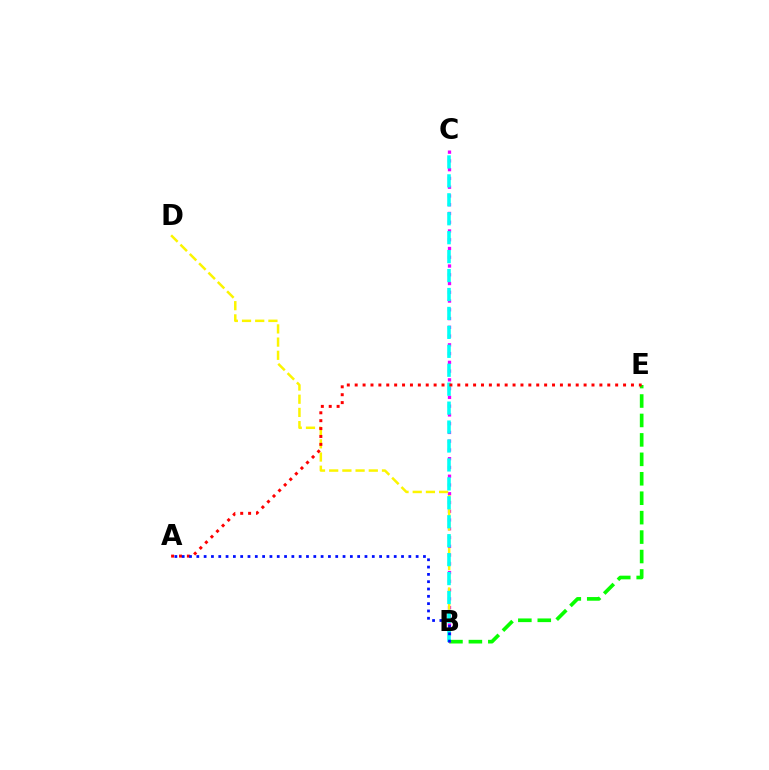{('B', 'E'): [{'color': '#08ff00', 'line_style': 'dashed', 'thickness': 2.64}], ('B', 'C'): [{'color': '#ee00ff', 'line_style': 'dotted', 'thickness': 2.38}, {'color': '#00fff6', 'line_style': 'dashed', 'thickness': 2.57}], ('B', 'D'): [{'color': '#fcf500', 'line_style': 'dashed', 'thickness': 1.79}], ('A', 'E'): [{'color': '#ff0000', 'line_style': 'dotted', 'thickness': 2.14}], ('A', 'B'): [{'color': '#0010ff', 'line_style': 'dotted', 'thickness': 1.99}]}